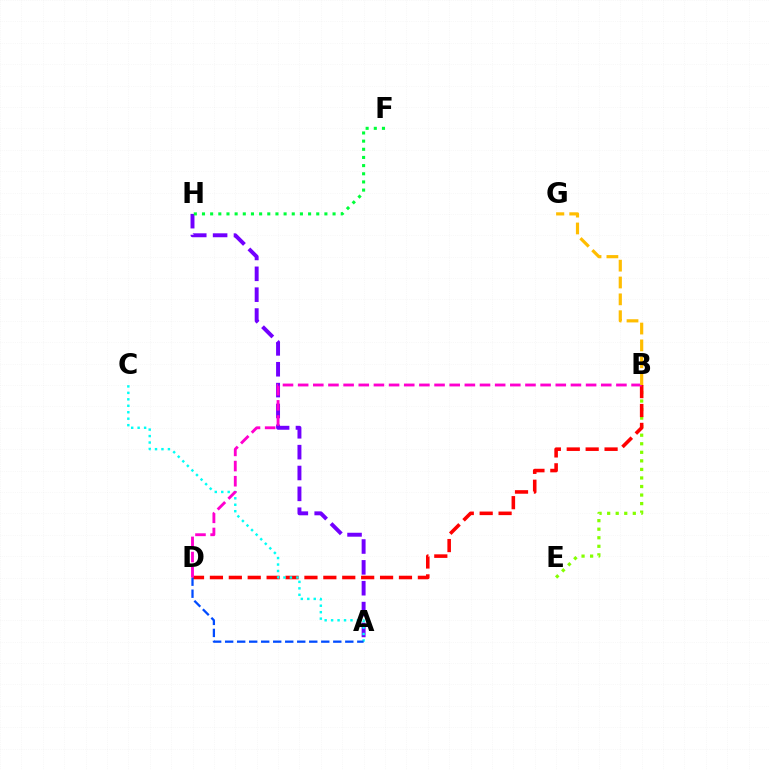{('B', 'E'): [{'color': '#84ff00', 'line_style': 'dotted', 'thickness': 2.32}], ('A', 'H'): [{'color': '#7200ff', 'line_style': 'dashed', 'thickness': 2.83}], ('B', 'D'): [{'color': '#ff0000', 'line_style': 'dashed', 'thickness': 2.57}, {'color': '#ff00cf', 'line_style': 'dashed', 'thickness': 2.06}], ('A', 'C'): [{'color': '#00fff6', 'line_style': 'dotted', 'thickness': 1.75}], ('A', 'D'): [{'color': '#004bff', 'line_style': 'dashed', 'thickness': 1.63}], ('B', 'G'): [{'color': '#ffbd00', 'line_style': 'dashed', 'thickness': 2.29}], ('F', 'H'): [{'color': '#00ff39', 'line_style': 'dotted', 'thickness': 2.22}]}